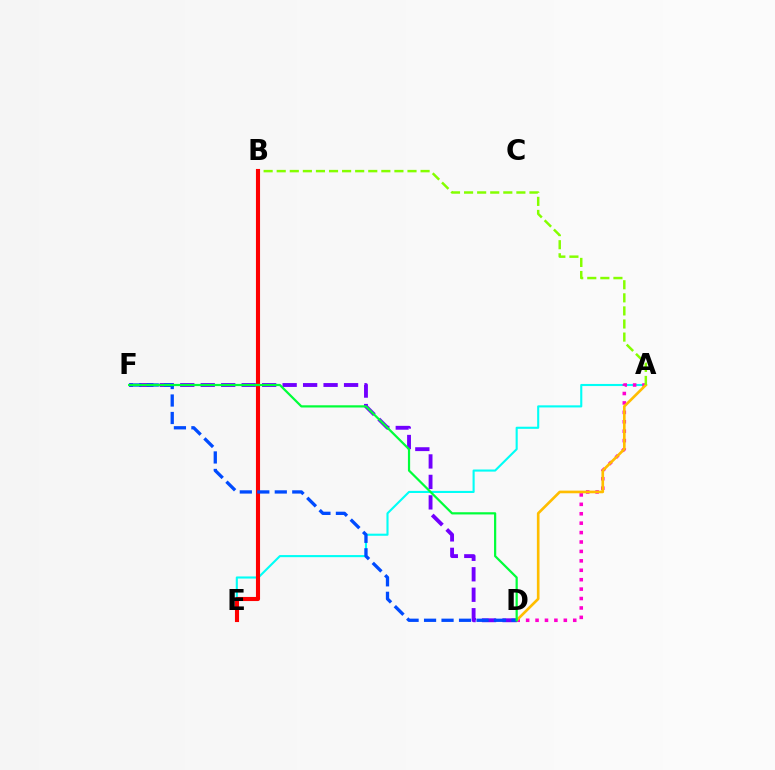{('A', 'E'): [{'color': '#00fff6', 'line_style': 'solid', 'thickness': 1.52}], ('A', 'D'): [{'color': '#ff00cf', 'line_style': 'dotted', 'thickness': 2.56}, {'color': '#ffbd00', 'line_style': 'solid', 'thickness': 1.91}], ('A', 'B'): [{'color': '#84ff00', 'line_style': 'dashed', 'thickness': 1.78}], ('D', 'F'): [{'color': '#7200ff', 'line_style': 'dashed', 'thickness': 2.78}, {'color': '#004bff', 'line_style': 'dashed', 'thickness': 2.38}, {'color': '#00ff39', 'line_style': 'solid', 'thickness': 1.59}], ('B', 'E'): [{'color': '#ff0000', 'line_style': 'solid', 'thickness': 2.95}]}